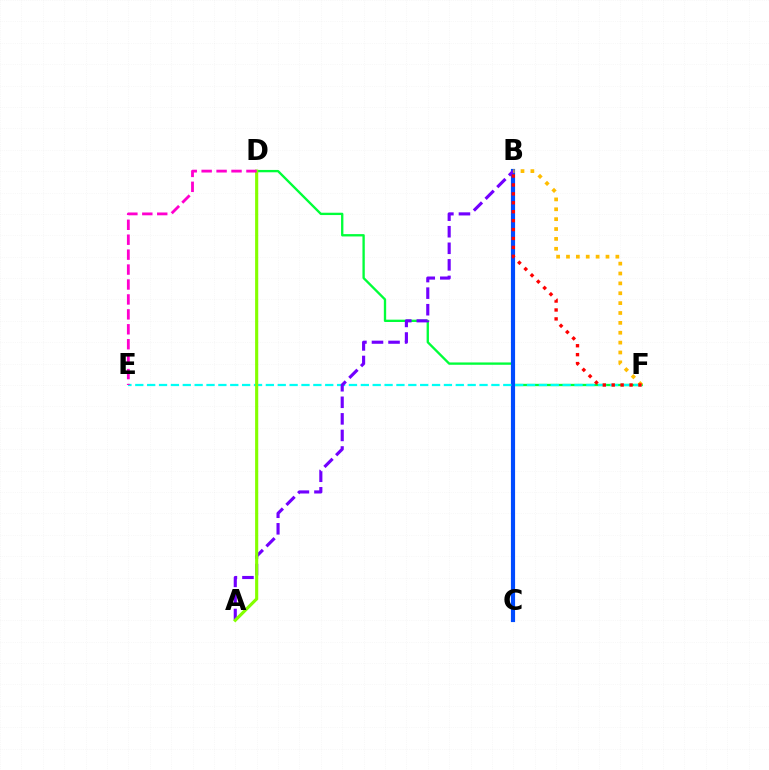{('D', 'F'): [{'color': '#00ff39', 'line_style': 'solid', 'thickness': 1.68}], ('B', 'C'): [{'color': '#004bff', 'line_style': 'solid', 'thickness': 2.99}], ('E', 'F'): [{'color': '#00fff6', 'line_style': 'dashed', 'thickness': 1.61}], ('A', 'B'): [{'color': '#7200ff', 'line_style': 'dashed', 'thickness': 2.25}], ('A', 'D'): [{'color': '#84ff00', 'line_style': 'solid', 'thickness': 2.26}], ('D', 'E'): [{'color': '#ff00cf', 'line_style': 'dashed', 'thickness': 2.03}], ('B', 'F'): [{'color': '#ffbd00', 'line_style': 'dotted', 'thickness': 2.68}, {'color': '#ff0000', 'line_style': 'dotted', 'thickness': 2.42}]}